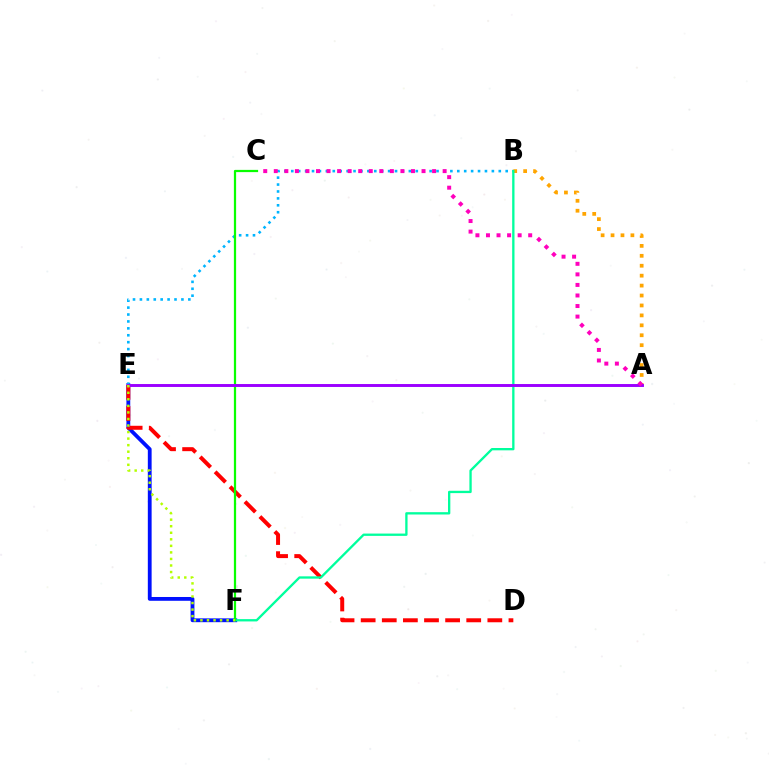{('E', 'F'): [{'color': '#0010ff', 'line_style': 'solid', 'thickness': 2.73}, {'color': '#b3ff00', 'line_style': 'dotted', 'thickness': 1.78}], ('B', 'E'): [{'color': '#00b5ff', 'line_style': 'dotted', 'thickness': 1.88}], ('A', 'B'): [{'color': '#ffa500', 'line_style': 'dotted', 'thickness': 2.7}], ('D', 'E'): [{'color': '#ff0000', 'line_style': 'dashed', 'thickness': 2.87}], ('B', 'F'): [{'color': '#00ff9d', 'line_style': 'solid', 'thickness': 1.67}], ('C', 'F'): [{'color': '#08ff00', 'line_style': 'solid', 'thickness': 1.61}], ('A', 'E'): [{'color': '#9b00ff', 'line_style': 'solid', 'thickness': 2.11}], ('A', 'C'): [{'color': '#ff00bd', 'line_style': 'dotted', 'thickness': 2.87}]}